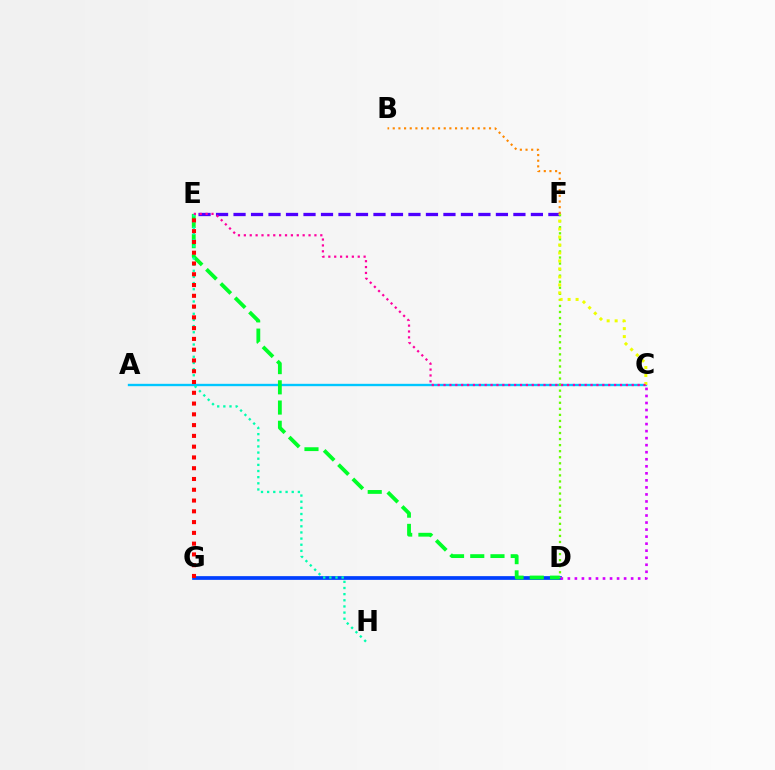{('E', 'F'): [{'color': '#4f00ff', 'line_style': 'dashed', 'thickness': 2.38}], ('D', 'G'): [{'color': '#003fff', 'line_style': 'solid', 'thickness': 2.69}], ('C', 'D'): [{'color': '#d600ff', 'line_style': 'dotted', 'thickness': 1.91}], ('A', 'C'): [{'color': '#00c7ff', 'line_style': 'solid', 'thickness': 1.7}], ('D', 'E'): [{'color': '#00ff27', 'line_style': 'dashed', 'thickness': 2.75}], ('D', 'F'): [{'color': '#66ff00', 'line_style': 'dotted', 'thickness': 1.64}], ('C', 'F'): [{'color': '#eeff00', 'line_style': 'dotted', 'thickness': 2.17}], ('E', 'H'): [{'color': '#00ffaf', 'line_style': 'dotted', 'thickness': 1.67}], ('E', 'G'): [{'color': '#ff0000', 'line_style': 'dotted', 'thickness': 2.93}], ('C', 'E'): [{'color': '#ff00a0', 'line_style': 'dotted', 'thickness': 1.6}], ('B', 'F'): [{'color': '#ff8800', 'line_style': 'dotted', 'thickness': 1.54}]}